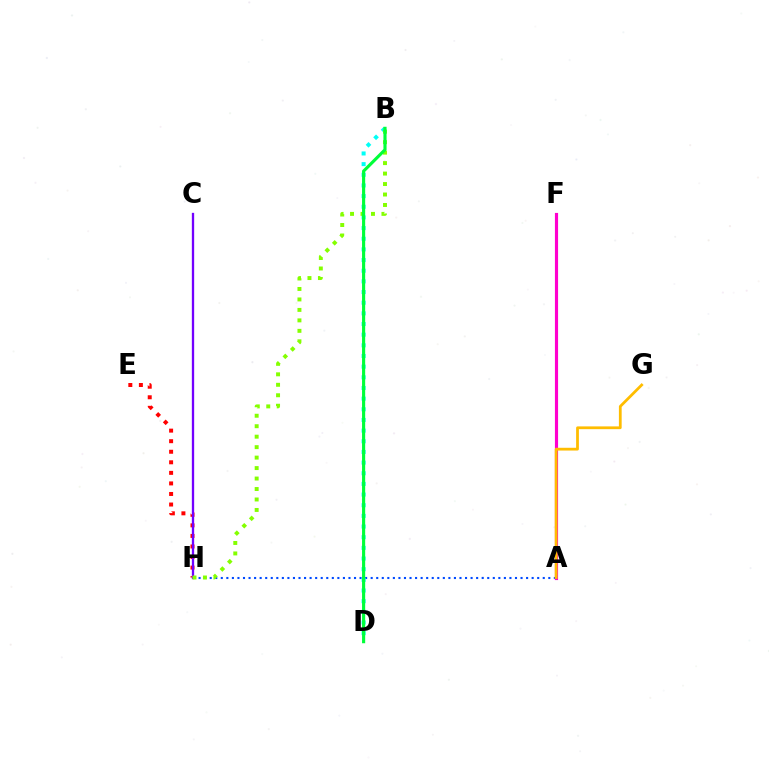{('A', 'H'): [{'color': '#004bff', 'line_style': 'dotted', 'thickness': 1.51}], ('E', 'H'): [{'color': '#ff0000', 'line_style': 'dotted', 'thickness': 2.87}], ('B', 'D'): [{'color': '#00fff6', 'line_style': 'dotted', 'thickness': 2.9}, {'color': '#00ff39', 'line_style': 'solid', 'thickness': 2.26}], ('A', 'F'): [{'color': '#ff00cf', 'line_style': 'solid', 'thickness': 2.27}], ('C', 'H'): [{'color': '#7200ff', 'line_style': 'solid', 'thickness': 1.67}], ('B', 'H'): [{'color': '#84ff00', 'line_style': 'dotted', 'thickness': 2.84}], ('A', 'G'): [{'color': '#ffbd00', 'line_style': 'solid', 'thickness': 1.99}]}